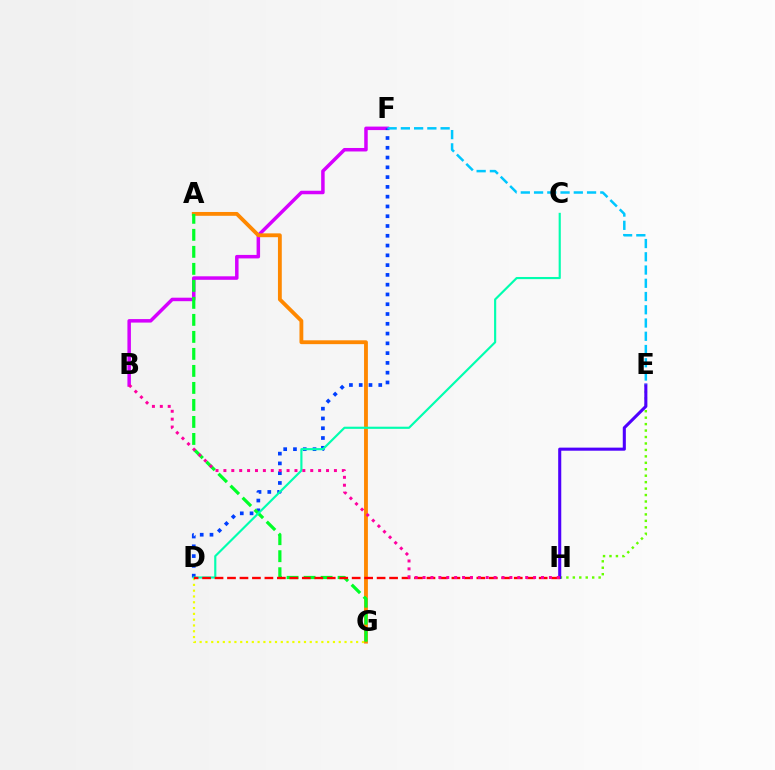{('B', 'F'): [{'color': '#d600ff', 'line_style': 'solid', 'thickness': 2.52}], ('A', 'G'): [{'color': '#ff8800', 'line_style': 'solid', 'thickness': 2.76}, {'color': '#00ff27', 'line_style': 'dashed', 'thickness': 2.31}], ('E', 'H'): [{'color': '#66ff00', 'line_style': 'dotted', 'thickness': 1.75}, {'color': '#4f00ff', 'line_style': 'solid', 'thickness': 2.21}], ('D', 'F'): [{'color': '#003fff', 'line_style': 'dotted', 'thickness': 2.66}], ('D', 'G'): [{'color': '#eeff00', 'line_style': 'dotted', 'thickness': 1.57}], ('C', 'D'): [{'color': '#00ffaf', 'line_style': 'solid', 'thickness': 1.55}], ('E', 'F'): [{'color': '#00c7ff', 'line_style': 'dashed', 'thickness': 1.8}], ('D', 'H'): [{'color': '#ff0000', 'line_style': 'dashed', 'thickness': 1.69}], ('B', 'H'): [{'color': '#ff00a0', 'line_style': 'dotted', 'thickness': 2.14}]}